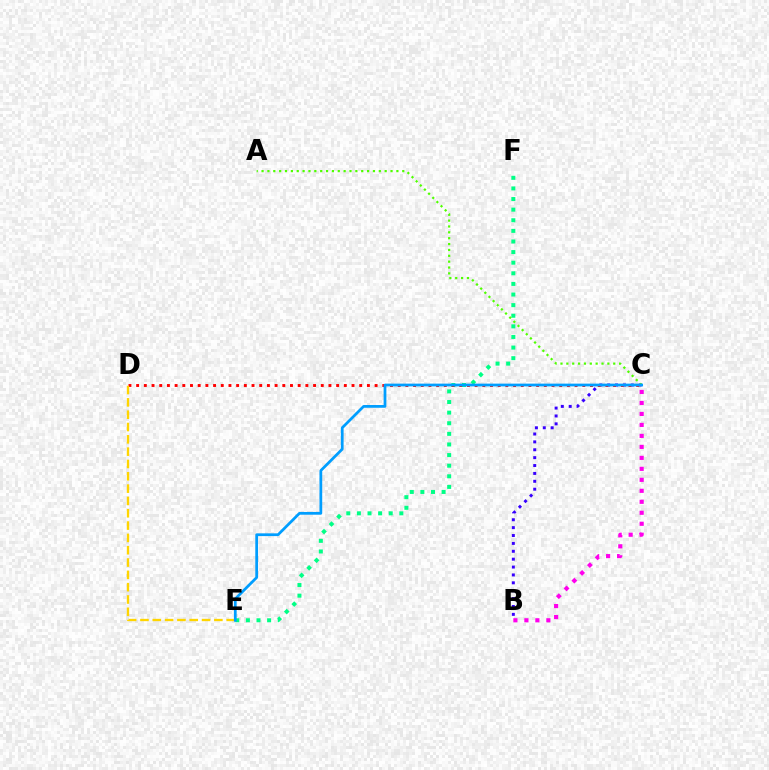{('B', 'C'): [{'color': '#3700ff', 'line_style': 'dotted', 'thickness': 2.14}, {'color': '#ff00ed', 'line_style': 'dotted', 'thickness': 2.98}], ('E', 'F'): [{'color': '#00ff86', 'line_style': 'dotted', 'thickness': 2.88}], ('A', 'C'): [{'color': '#4fff00', 'line_style': 'dotted', 'thickness': 1.59}], ('C', 'D'): [{'color': '#ff0000', 'line_style': 'dotted', 'thickness': 2.09}], ('D', 'E'): [{'color': '#ffd500', 'line_style': 'dashed', 'thickness': 1.67}], ('C', 'E'): [{'color': '#009eff', 'line_style': 'solid', 'thickness': 1.98}]}